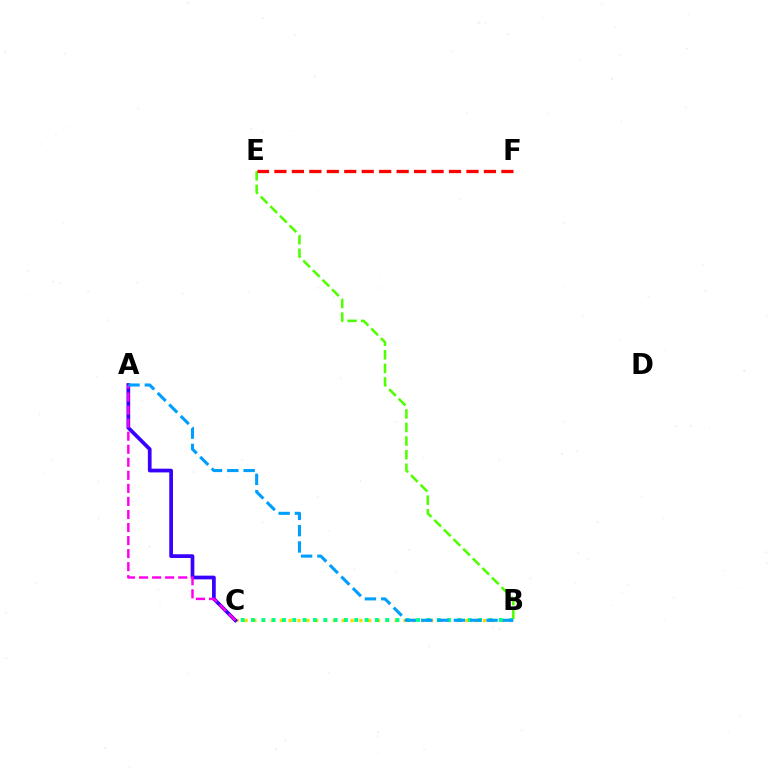{('B', 'C'): [{'color': '#ffd500', 'line_style': 'dotted', 'thickness': 2.4}, {'color': '#00ff86', 'line_style': 'dotted', 'thickness': 2.8}], ('A', 'C'): [{'color': '#3700ff', 'line_style': 'solid', 'thickness': 2.67}, {'color': '#ff00ed', 'line_style': 'dashed', 'thickness': 1.77}], ('B', 'E'): [{'color': '#4fff00', 'line_style': 'dashed', 'thickness': 1.85}], ('E', 'F'): [{'color': '#ff0000', 'line_style': 'dashed', 'thickness': 2.37}], ('A', 'B'): [{'color': '#009eff', 'line_style': 'dashed', 'thickness': 2.22}]}